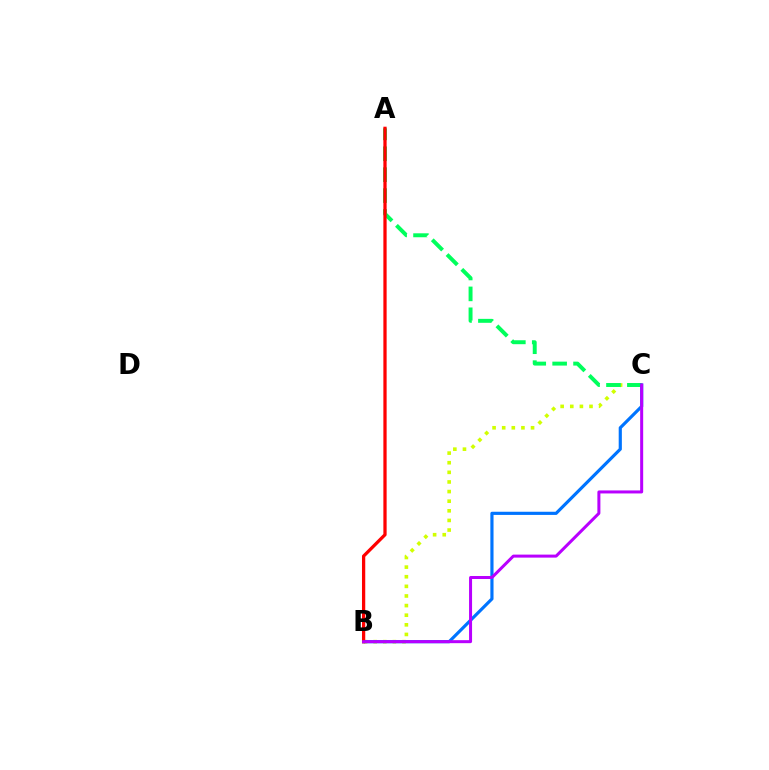{('B', 'C'): [{'color': '#d1ff00', 'line_style': 'dotted', 'thickness': 2.61}, {'color': '#0074ff', 'line_style': 'solid', 'thickness': 2.28}, {'color': '#b900ff', 'line_style': 'solid', 'thickness': 2.17}], ('A', 'C'): [{'color': '#00ff5c', 'line_style': 'dashed', 'thickness': 2.84}], ('A', 'B'): [{'color': '#ff0000', 'line_style': 'solid', 'thickness': 2.35}]}